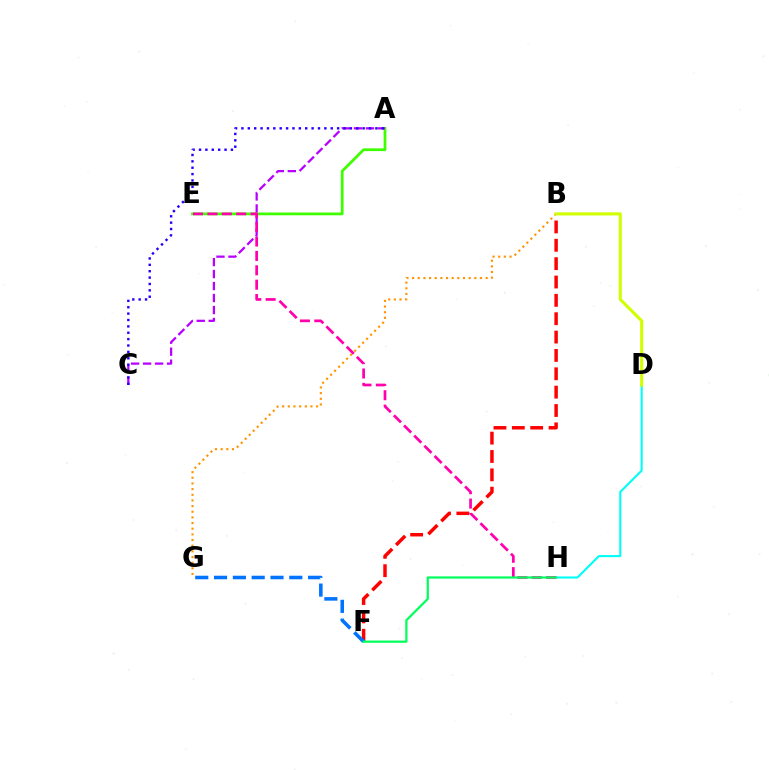{('A', 'E'): [{'color': '#3dff00', 'line_style': 'solid', 'thickness': 1.98}], ('D', 'H'): [{'color': '#00fff6', 'line_style': 'solid', 'thickness': 1.52}], ('A', 'C'): [{'color': '#b900ff', 'line_style': 'dashed', 'thickness': 1.63}, {'color': '#2500ff', 'line_style': 'dotted', 'thickness': 1.73}], ('B', 'F'): [{'color': '#ff0000', 'line_style': 'dashed', 'thickness': 2.49}], ('E', 'H'): [{'color': '#ff00ac', 'line_style': 'dashed', 'thickness': 1.95}], ('B', 'G'): [{'color': '#ff9400', 'line_style': 'dotted', 'thickness': 1.54}], ('B', 'D'): [{'color': '#d1ff00', 'line_style': 'solid', 'thickness': 2.23}], ('F', 'G'): [{'color': '#0074ff', 'line_style': 'dashed', 'thickness': 2.56}], ('F', 'H'): [{'color': '#00ff5c', 'line_style': 'solid', 'thickness': 1.61}]}